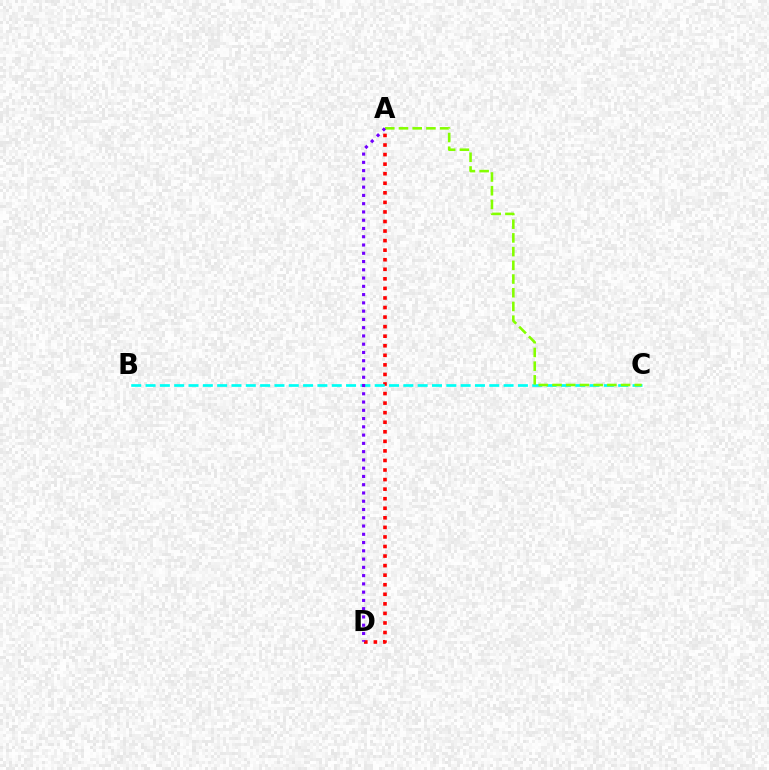{('A', 'D'): [{'color': '#ff0000', 'line_style': 'dotted', 'thickness': 2.6}, {'color': '#7200ff', 'line_style': 'dotted', 'thickness': 2.25}], ('B', 'C'): [{'color': '#00fff6', 'line_style': 'dashed', 'thickness': 1.95}], ('A', 'C'): [{'color': '#84ff00', 'line_style': 'dashed', 'thickness': 1.86}]}